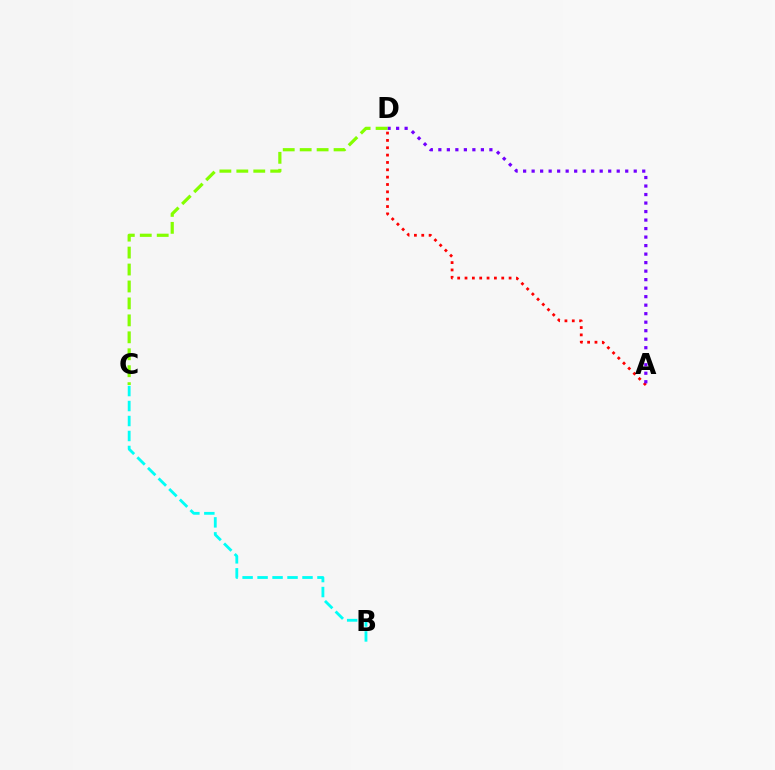{('A', 'D'): [{'color': '#ff0000', 'line_style': 'dotted', 'thickness': 2.0}, {'color': '#7200ff', 'line_style': 'dotted', 'thickness': 2.31}], ('B', 'C'): [{'color': '#00fff6', 'line_style': 'dashed', 'thickness': 2.03}], ('C', 'D'): [{'color': '#84ff00', 'line_style': 'dashed', 'thickness': 2.3}]}